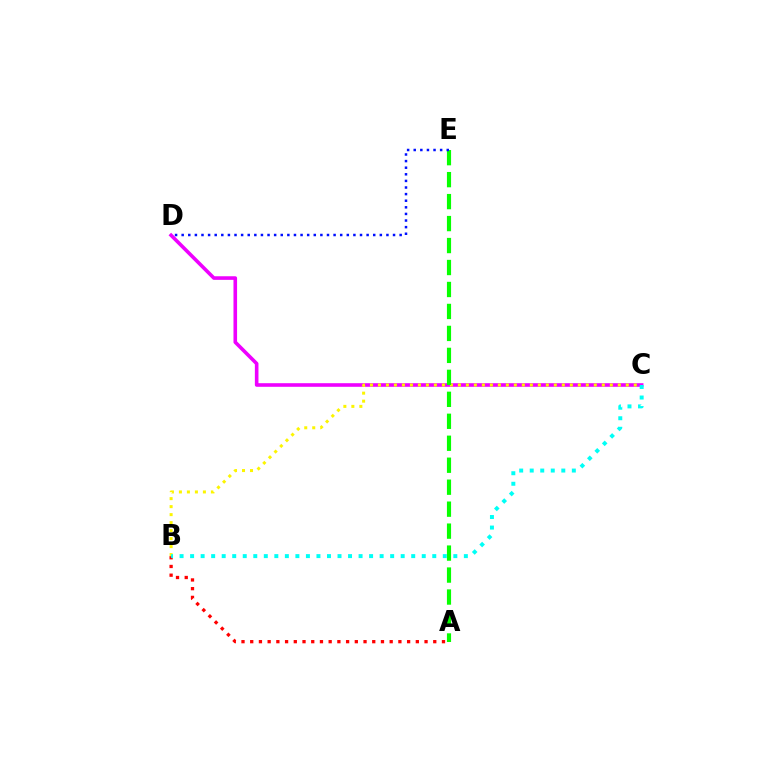{('C', 'D'): [{'color': '#ee00ff', 'line_style': 'solid', 'thickness': 2.59}], ('A', 'B'): [{'color': '#ff0000', 'line_style': 'dotted', 'thickness': 2.37}], ('B', 'C'): [{'color': '#fcf500', 'line_style': 'dotted', 'thickness': 2.17}, {'color': '#00fff6', 'line_style': 'dotted', 'thickness': 2.86}], ('A', 'E'): [{'color': '#08ff00', 'line_style': 'dashed', 'thickness': 2.98}], ('D', 'E'): [{'color': '#0010ff', 'line_style': 'dotted', 'thickness': 1.79}]}